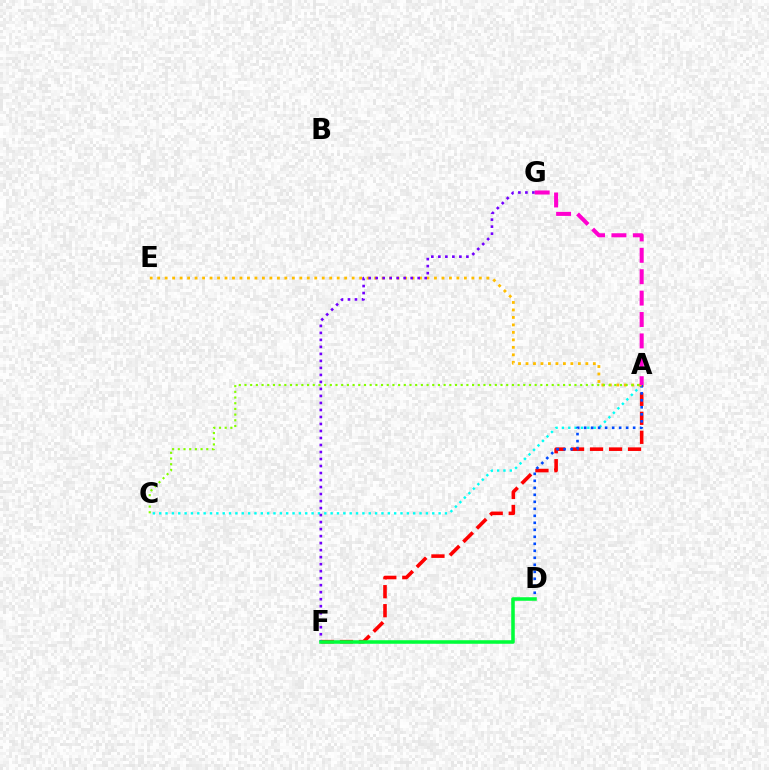{('A', 'C'): [{'color': '#00fff6', 'line_style': 'dotted', 'thickness': 1.73}, {'color': '#84ff00', 'line_style': 'dotted', 'thickness': 1.55}], ('A', 'F'): [{'color': '#ff0000', 'line_style': 'dashed', 'thickness': 2.58}], ('A', 'D'): [{'color': '#004bff', 'line_style': 'dotted', 'thickness': 1.9}], ('A', 'E'): [{'color': '#ffbd00', 'line_style': 'dotted', 'thickness': 2.03}], ('F', 'G'): [{'color': '#7200ff', 'line_style': 'dotted', 'thickness': 1.9}], ('A', 'G'): [{'color': '#ff00cf', 'line_style': 'dashed', 'thickness': 2.91}], ('D', 'F'): [{'color': '#00ff39', 'line_style': 'solid', 'thickness': 2.55}]}